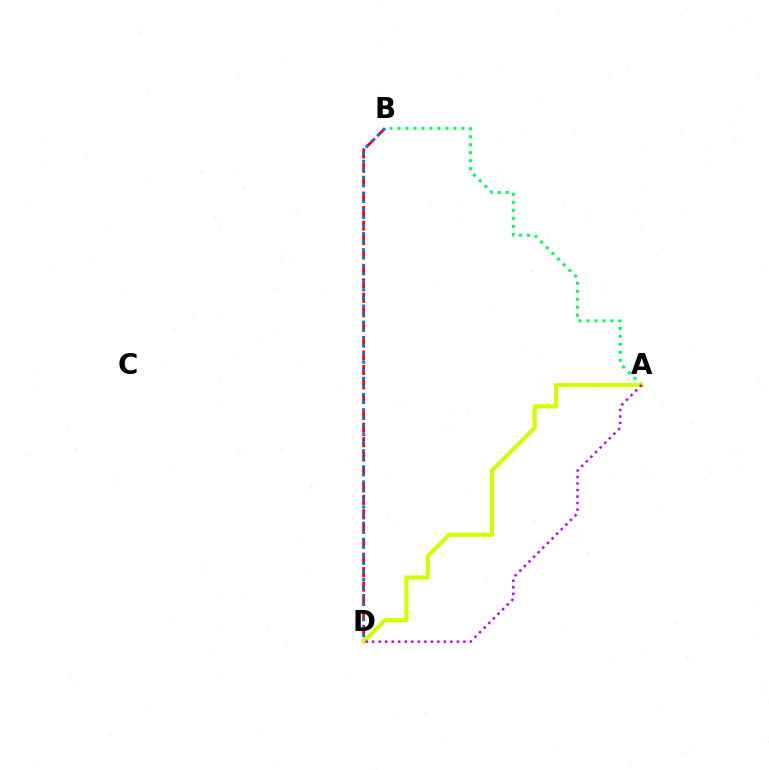{('B', 'D'): [{'color': '#ff0000', 'line_style': 'dashed', 'thickness': 1.96}, {'color': '#0074ff', 'line_style': 'dotted', 'thickness': 2.19}], ('A', 'B'): [{'color': '#00ff5c', 'line_style': 'dotted', 'thickness': 2.17}], ('A', 'D'): [{'color': '#d1ff00', 'line_style': 'solid', 'thickness': 2.99}, {'color': '#b900ff', 'line_style': 'dotted', 'thickness': 1.77}]}